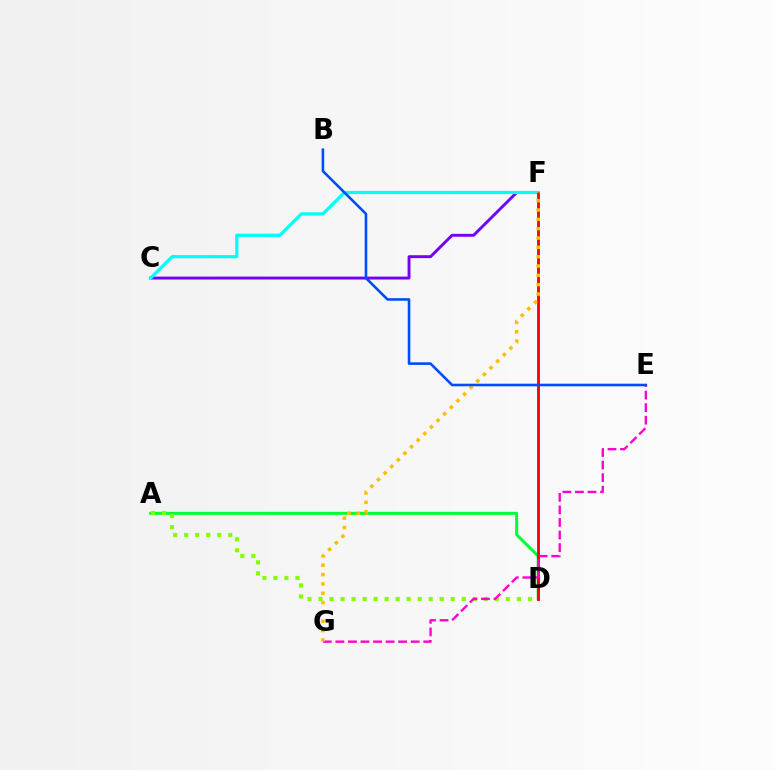{('C', 'F'): [{'color': '#7200ff', 'line_style': 'solid', 'thickness': 2.09}, {'color': '#00fff6', 'line_style': 'solid', 'thickness': 2.32}], ('A', 'D'): [{'color': '#00ff39', 'line_style': 'solid', 'thickness': 2.18}, {'color': '#84ff00', 'line_style': 'dotted', 'thickness': 2.99}], ('D', 'F'): [{'color': '#ff0000', 'line_style': 'solid', 'thickness': 2.04}], ('E', 'G'): [{'color': '#ff00cf', 'line_style': 'dashed', 'thickness': 1.71}], ('F', 'G'): [{'color': '#ffbd00', 'line_style': 'dotted', 'thickness': 2.54}], ('B', 'E'): [{'color': '#004bff', 'line_style': 'solid', 'thickness': 1.86}]}